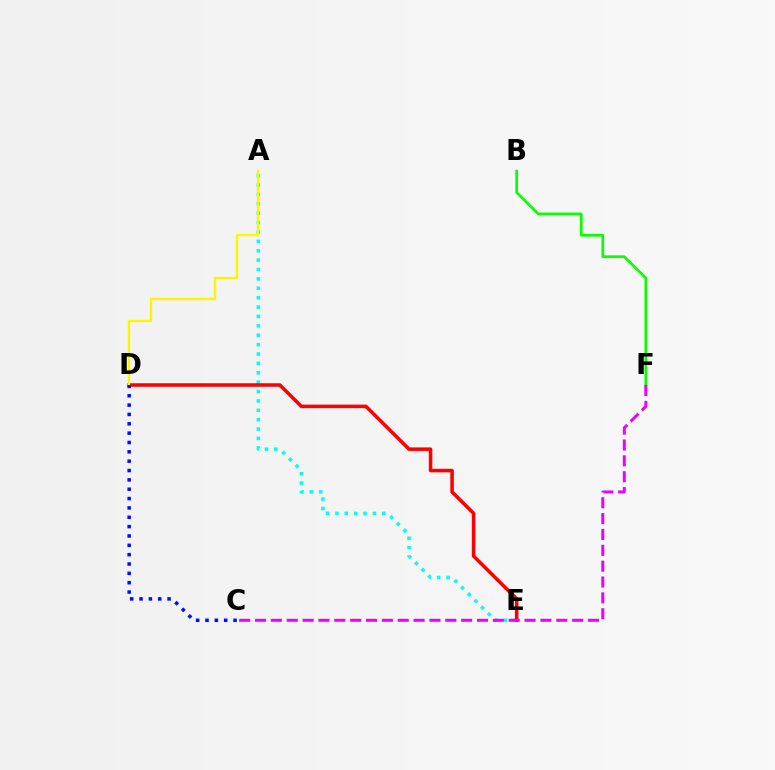{('A', 'E'): [{'color': '#00fff6', 'line_style': 'dotted', 'thickness': 2.55}], ('B', 'F'): [{'color': '#08ff00', 'line_style': 'solid', 'thickness': 1.93}], ('D', 'E'): [{'color': '#ff0000', 'line_style': 'solid', 'thickness': 2.55}], ('C', 'F'): [{'color': '#ee00ff', 'line_style': 'dashed', 'thickness': 2.15}], ('A', 'D'): [{'color': '#fcf500', 'line_style': 'solid', 'thickness': 1.68}], ('C', 'D'): [{'color': '#0010ff', 'line_style': 'dotted', 'thickness': 2.54}]}